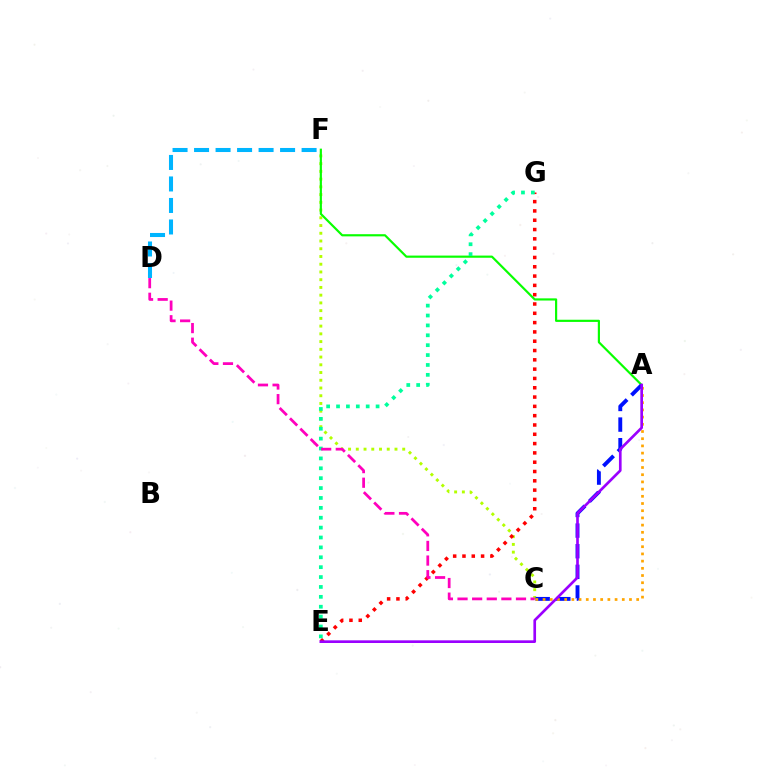{('C', 'F'): [{'color': '#b3ff00', 'line_style': 'dotted', 'thickness': 2.1}], ('D', 'F'): [{'color': '#00b5ff', 'line_style': 'dashed', 'thickness': 2.92}], ('E', 'G'): [{'color': '#ff0000', 'line_style': 'dotted', 'thickness': 2.53}, {'color': '#00ff9d', 'line_style': 'dotted', 'thickness': 2.69}], ('A', 'F'): [{'color': '#08ff00', 'line_style': 'solid', 'thickness': 1.57}], ('A', 'C'): [{'color': '#0010ff', 'line_style': 'dashed', 'thickness': 2.8}, {'color': '#ffa500', 'line_style': 'dotted', 'thickness': 1.96}], ('C', 'D'): [{'color': '#ff00bd', 'line_style': 'dashed', 'thickness': 1.99}], ('A', 'E'): [{'color': '#9b00ff', 'line_style': 'solid', 'thickness': 1.92}]}